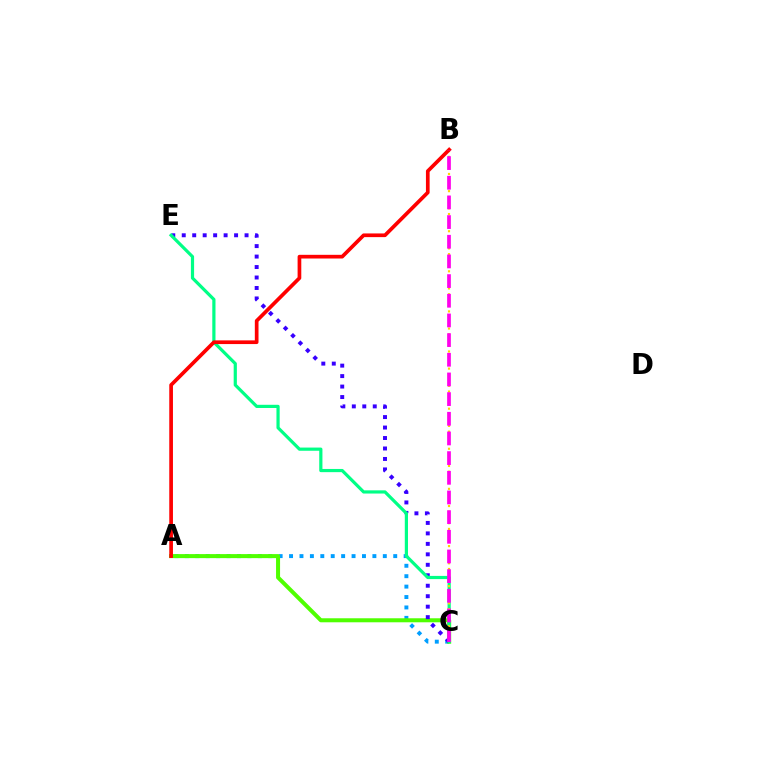{('A', 'C'): [{'color': '#009eff', 'line_style': 'dotted', 'thickness': 2.83}, {'color': '#4fff00', 'line_style': 'solid', 'thickness': 2.89}], ('C', 'E'): [{'color': '#3700ff', 'line_style': 'dotted', 'thickness': 2.84}, {'color': '#00ff86', 'line_style': 'solid', 'thickness': 2.3}], ('B', 'C'): [{'color': '#ffd500', 'line_style': 'dotted', 'thickness': 1.56}, {'color': '#ff00ed', 'line_style': 'dashed', 'thickness': 2.67}], ('A', 'B'): [{'color': '#ff0000', 'line_style': 'solid', 'thickness': 2.66}]}